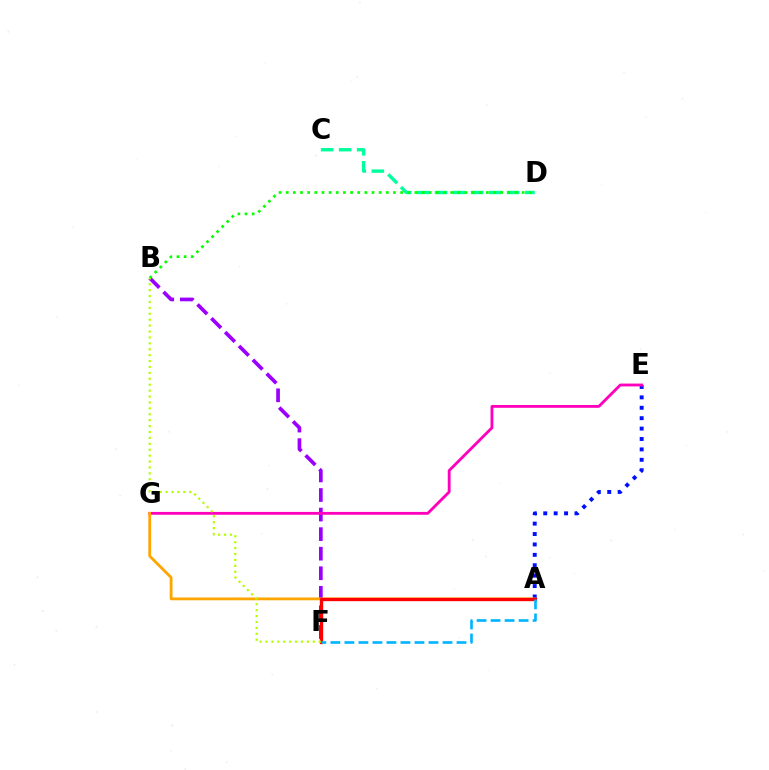{('B', 'F'): [{'color': '#9b00ff', 'line_style': 'dashed', 'thickness': 2.66}, {'color': '#b3ff00', 'line_style': 'dotted', 'thickness': 1.61}], ('A', 'E'): [{'color': '#0010ff', 'line_style': 'dotted', 'thickness': 2.83}], ('E', 'G'): [{'color': '#ff00bd', 'line_style': 'solid', 'thickness': 2.04}], ('A', 'G'): [{'color': '#ffa500', 'line_style': 'solid', 'thickness': 2.01}], ('C', 'D'): [{'color': '#00ff9d', 'line_style': 'dashed', 'thickness': 2.45}], ('B', 'D'): [{'color': '#08ff00', 'line_style': 'dotted', 'thickness': 1.94}], ('A', 'F'): [{'color': '#ff0000', 'line_style': 'solid', 'thickness': 2.39}, {'color': '#00b5ff', 'line_style': 'dashed', 'thickness': 1.9}]}